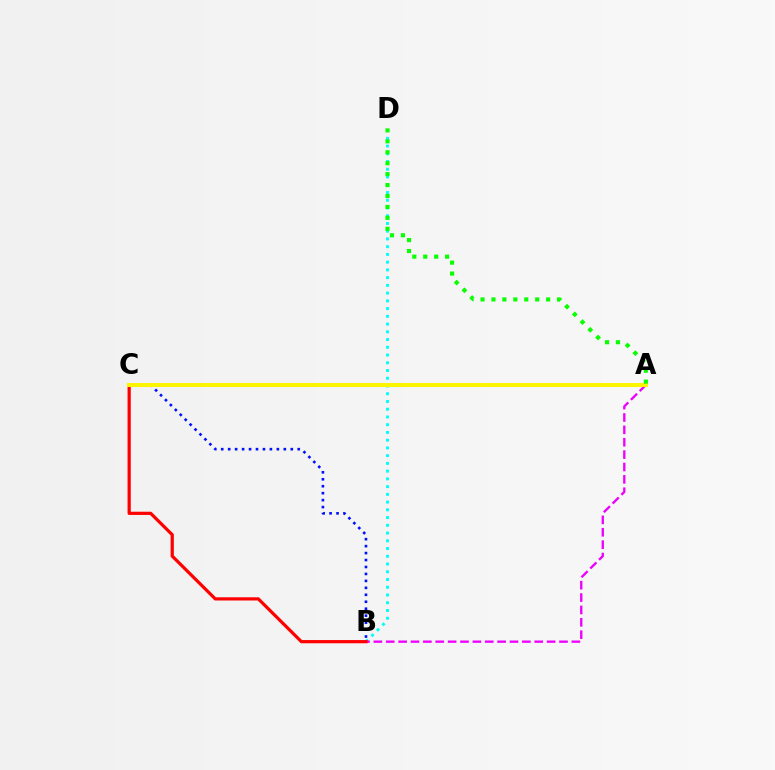{('B', 'D'): [{'color': '#00fff6', 'line_style': 'dotted', 'thickness': 2.1}], ('B', 'C'): [{'color': '#0010ff', 'line_style': 'dotted', 'thickness': 1.89}, {'color': '#ff0000', 'line_style': 'solid', 'thickness': 2.32}], ('A', 'B'): [{'color': '#ee00ff', 'line_style': 'dashed', 'thickness': 1.68}], ('A', 'C'): [{'color': '#fcf500', 'line_style': 'solid', 'thickness': 2.93}], ('A', 'D'): [{'color': '#08ff00', 'line_style': 'dotted', 'thickness': 2.97}]}